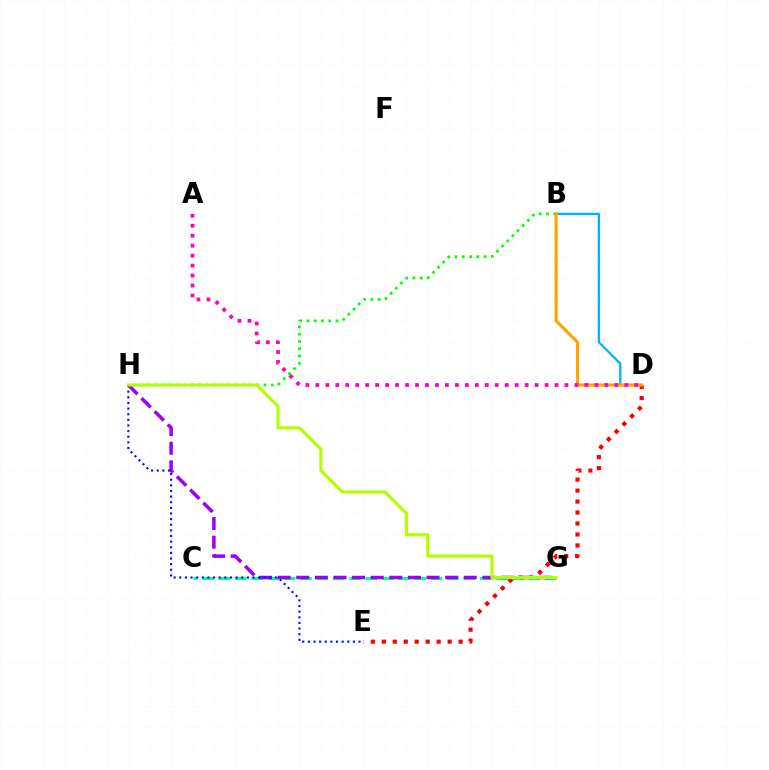{('B', 'D'): [{'color': '#00b5ff', 'line_style': 'solid', 'thickness': 1.64}, {'color': '#ffa500', 'line_style': 'solid', 'thickness': 2.25}], ('D', 'E'): [{'color': '#ff0000', 'line_style': 'dotted', 'thickness': 2.98}], ('C', 'G'): [{'color': '#00ff9d', 'line_style': 'dashed', 'thickness': 2.22}], ('B', 'H'): [{'color': '#08ff00', 'line_style': 'dotted', 'thickness': 1.98}], ('G', 'H'): [{'color': '#9b00ff', 'line_style': 'dashed', 'thickness': 2.53}, {'color': '#b3ff00', 'line_style': 'solid', 'thickness': 2.25}], ('A', 'D'): [{'color': '#ff00bd', 'line_style': 'dotted', 'thickness': 2.71}], ('E', 'H'): [{'color': '#0010ff', 'line_style': 'dotted', 'thickness': 1.53}]}